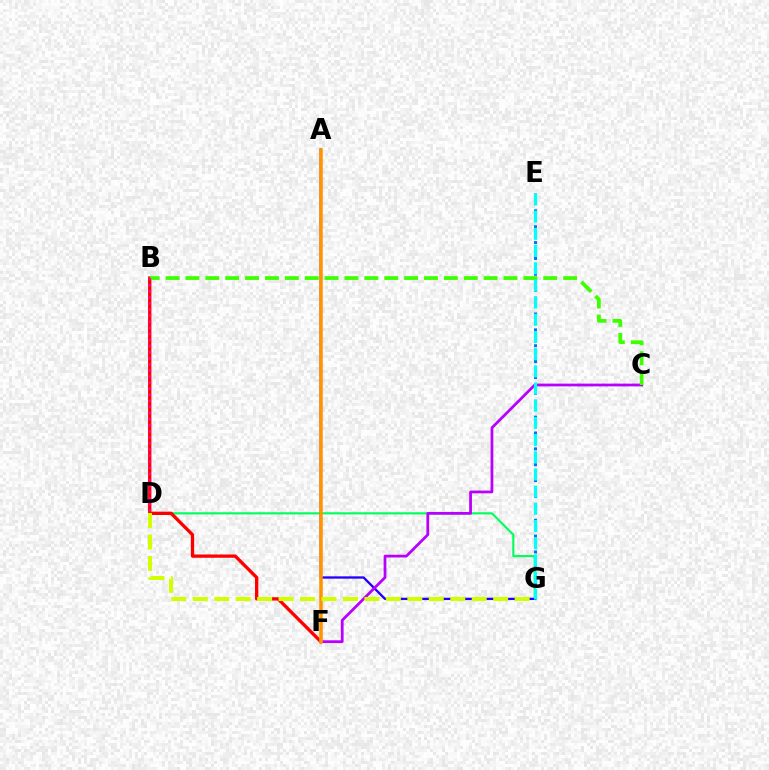{('D', 'G'): [{'color': '#00ff5c', 'line_style': 'solid', 'thickness': 1.54}, {'color': '#d1ff00', 'line_style': 'dashed', 'thickness': 2.92}], ('B', 'F'): [{'color': '#ff0000', 'line_style': 'solid', 'thickness': 2.38}], ('A', 'G'): [{'color': '#2500ff', 'line_style': 'solid', 'thickness': 1.68}], ('C', 'F'): [{'color': '#b900ff', 'line_style': 'solid', 'thickness': 1.99}], ('B', 'C'): [{'color': '#3dff00', 'line_style': 'dashed', 'thickness': 2.7}], ('E', 'G'): [{'color': '#0074ff', 'line_style': 'dotted', 'thickness': 2.16}, {'color': '#00fff6', 'line_style': 'dashed', 'thickness': 2.33}], ('A', 'F'): [{'color': '#ff9400', 'line_style': 'solid', 'thickness': 2.54}], ('B', 'D'): [{'color': '#ff00ac', 'line_style': 'dotted', 'thickness': 1.65}]}